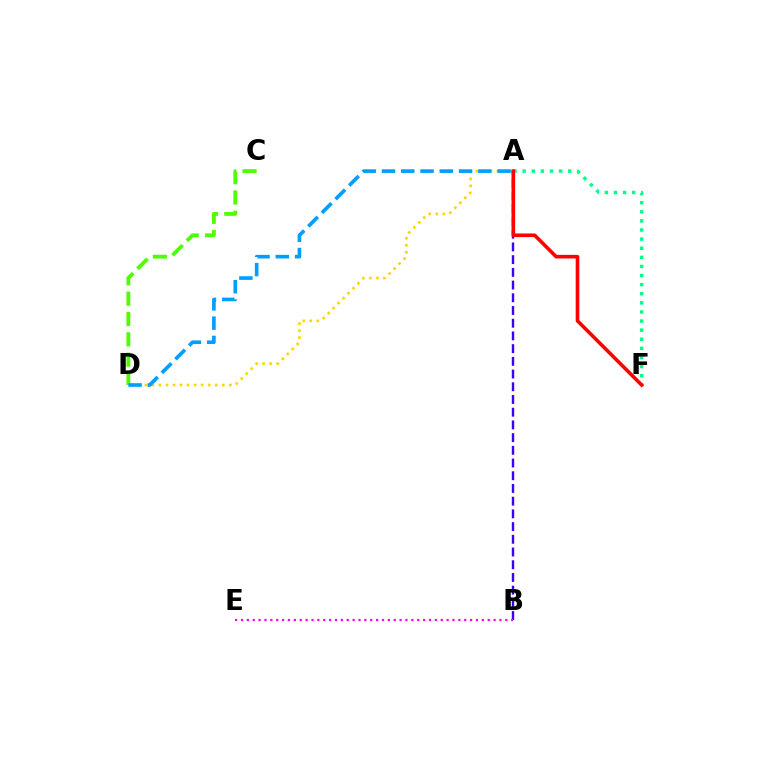{('A', 'D'): [{'color': '#ffd500', 'line_style': 'dotted', 'thickness': 1.91}, {'color': '#009eff', 'line_style': 'dashed', 'thickness': 2.62}], ('A', 'B'): [{'color': '#3700ff', 'line_style': 'dashed', 'thickness': 1.73}], ('A', 'F'): [{'color': '#00ff86', 'line_style': 'dotted', 'thickness': 2.47}, {'color': '#ff0000', 'line_style': 'solid', 'thickness': 2.6}], ('C', 'D'): [{'color': '#4fff00', 'line_style': 'dashed', 'thickness': 2.76}], ('B', 'E'): [{'color': '#ff00ed', 'line_style': 'dotted', 'thickness': 1.6}]}